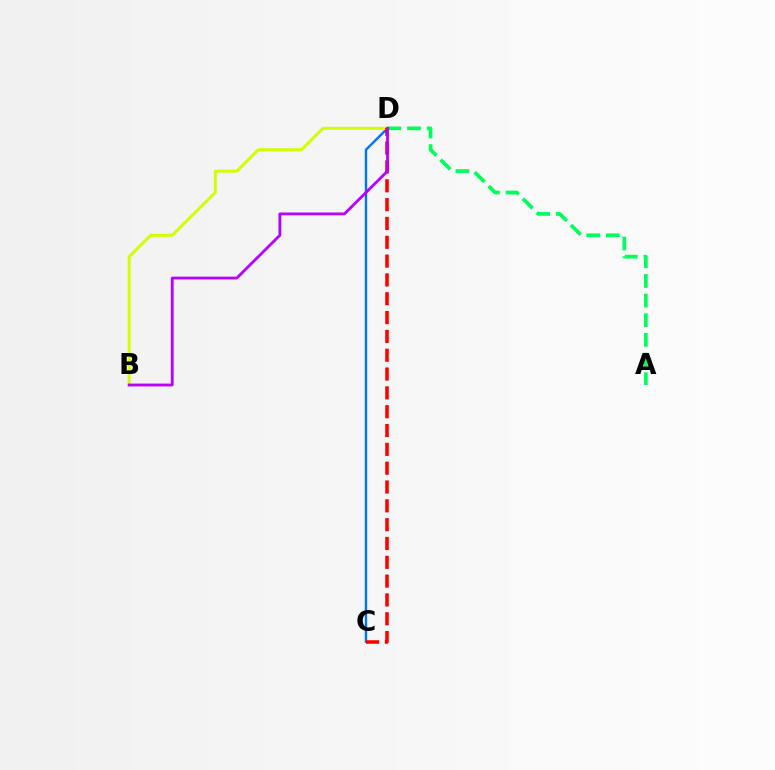{('A', 'D'): [{'color': '#00ff5c', 'line_style': 'dashed', 'thickness': 2.67}], ('C', 'D'): [{'color': '#0074ff', 'line_style': 'solid', 'thickness': 1.73}, {'color': '#ff0000', 'line_style': 'dashed', 'thickness': 2.56}], ('B', 'D'): [{'color': '#d1ff00', 'line_style': 'solid', 'thickness': 2.14}, {'color': '#b900ff', 'line_style': 'solid', 'thickness': 2.03}]}